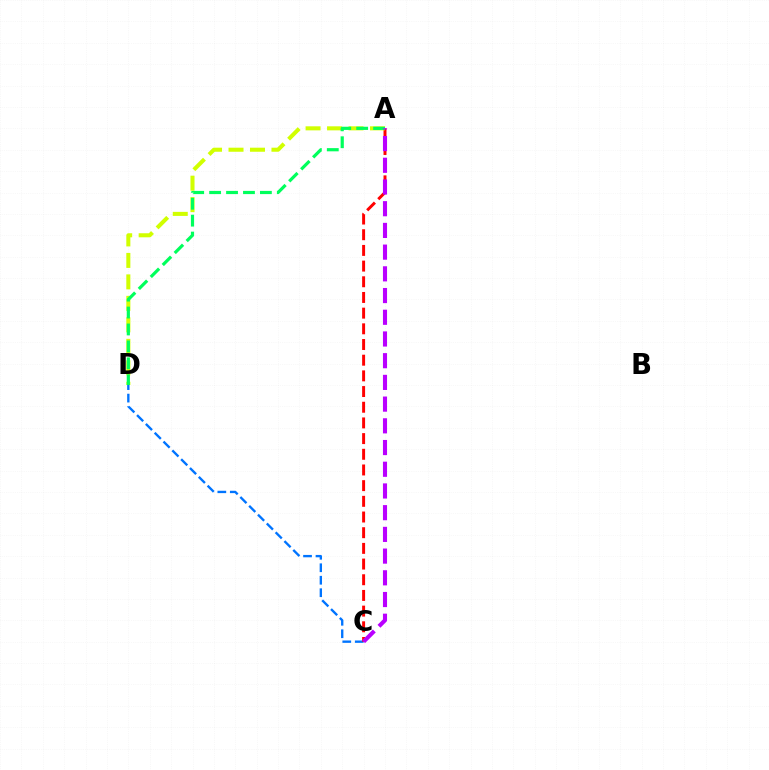{('C', 'D'): [{'color': '#0074ff', 'line_style': 'dashed', 'thickness': 1.69}], ('A', 'C'): [{'color': '#ff0000', 'line_style': 'dashed', 'thickness': 2.13}, {'color': '#b900ff', 'line_style': 'dashed', 'thickness': 2.95}], ('A', 'D'): [{'color': '#d1ff00', 'line_style': 'dashed', 'thickness': 2.92}, {'color': '#00ff5c', 'line_style': 'dashed', 'thickness': 2.3}]}